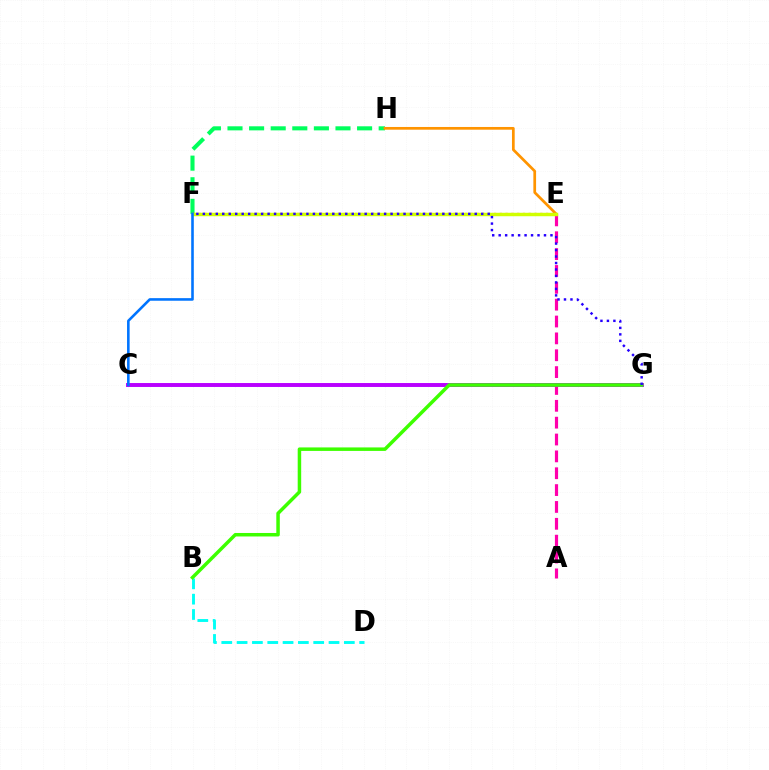{('F', 'H'): [{'color': '#00ff5c', 'line_style': 'dashed', 'thickness': 2.93}], ('A', 'E'): [{'color': '#ff00ac', 'line_style': 'dashed', 'thickness': 2.29}], ('E', 'H'): [{'color': '#ff9400', 'line_style': 'solid', 'thickness': 1.96}], ('E', 'F'): [{'color': '#ff0000', 'line_style': 'dotted', 'thickness': 1.57}, {'color': '#d1ff00', 'line_style': 'solid', 'thickness': 2.48}], ('C', 'G'): [{'color': '#b900ff', 'line_style': 'solid', 'thickness': 2.83}], ('C', 'F'): [{'color': '#0074ff', 'line_style': 'solid', 'thickness': 1.86}], ('B', 'D'): [{'color': '#00fff6', 'line_style': 'dashed', 'thickness': 2.08}], ('B', 'G'): [{'color': '#3dff00', 'line_style': 'solid', 'thickness': 2.51}], ('F', 'G'): [{'color': '#2500ff', 'line_style': 'dotted', 'thickness': 1.76}]}